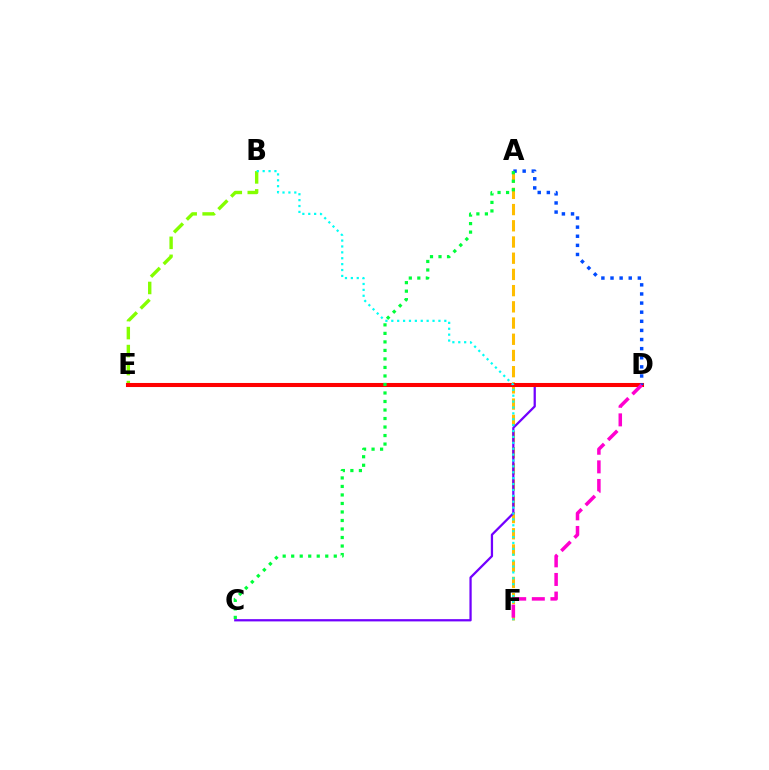{('B', 'E'): [{'color': '#84ff00', 'line_style': 'dashed', 'thickness': 2.44}], ('A', 'F'): [{'color': '#ffbd00', 'line_style': 'dashed', 'thickness': 2.2}], ('C', 'D'): [{'color': '#7200ff', 'line_style': 'solid', 'thickness': 1.63}], ('D', 'E'): [{'color': '#ff0000', 'line_style': 'solid', 'thickness': 2.93}], ('A', 'D'): [{'color': '#004bff', 'line_style': 'dotted', 'thickness': 2.48}], ('A', 'C'): [{'color': '#00ff39', 'line_style': 'dotted', 'thickness': 2.31}], ('B', 'F'): [{'color': '#00fff6', 'line_style': 'dotted', 'thickness': 1.6}], ('D', 'F'): [{'color': '#ff00cf', 'line_style': 'dashed', 'thickness': 2.53}]}